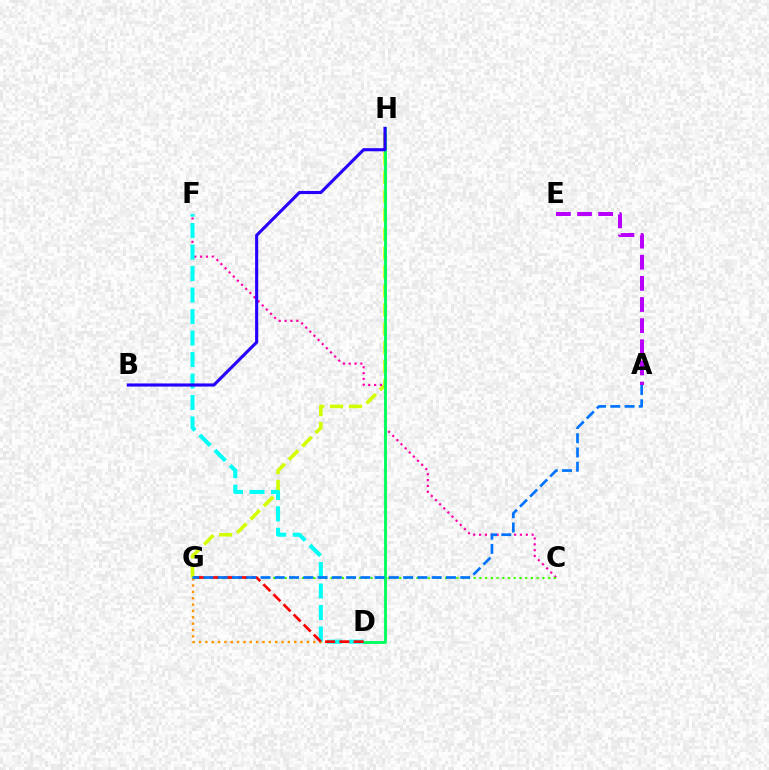{('D', 'G'): [{'color': '#ff9400', 'line_style': 'dotted', 'thickness': 1.72}, {'color': '#ff0000', 'line_style': 'dashed', 'thickness': 1.94}], ('G', 'H'): [{'color': '#d1ff00', 'line_style': 'dashed', 'thickness': 2.57}], ('C', 'F'): [{'color': '#ff00ac', 'line_style': 'dotted', 'thickness': 1.59}], ('C', 'G'): [{'color': '#3dff00', 'line_style': 'dotted', 'thickness': 1.56}], ('D', 'H'): [{'color': '#00ff5c', 'line_style': 'solid', 'thickness': 2.07}], ('D', 'F'): [{'color': '#00fff6', 'line_style': 'dashed', 'thickness': 2.92}], ('A', 'E'): [{'color': '#b900ff', 'line_style': 'dashed', 'thickness': 2.87}], ('A', 'G'): [{'color': '#0074ff', 'line_style': 'dashed', 'thickness': 1.94}], ('B', 'H'): [{'color': '#2500ff', 'line_style': 'solid', 'thickness': 2.24}]}